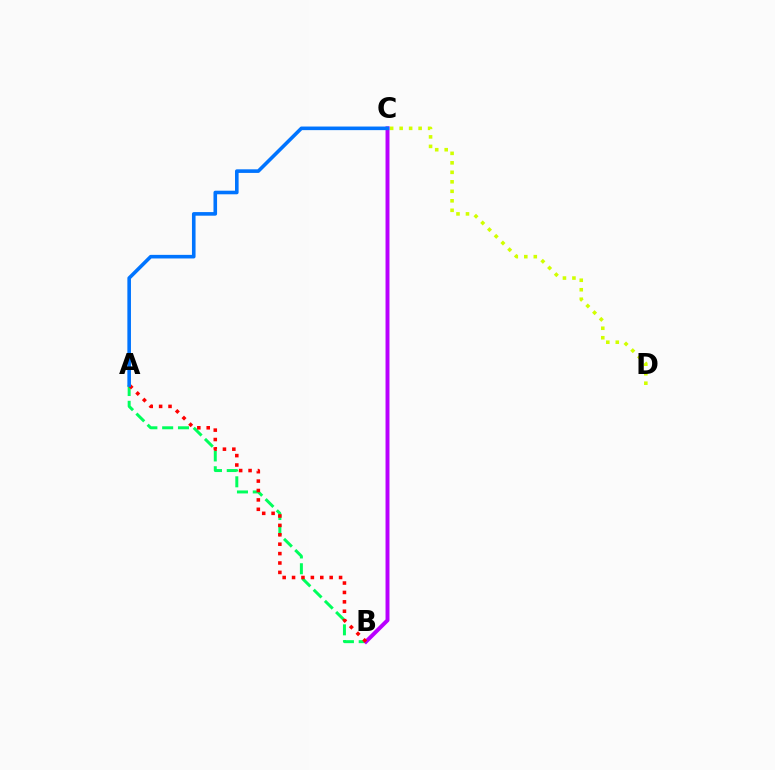{('C', 'D'): [{'color': '#d1ff00', 'line_style': 'dotted', 'thickness': 2.58}], ('A', 'B'): [{'color': '#00ff5c', 'line_style': 'dashed', 'thickness': 2.15}, {'color': '#ff0000', 'line_style': 'dotted', 'thickness': 2.55}], ('B', 'C'): [{'color': '#b900ff', 'line_style': 'solid', 'thickness': 2.84}], ('A', 'C'): [{'color': '#0074ff', 'line_style': 'solid', 'thickness': 2.59}]}